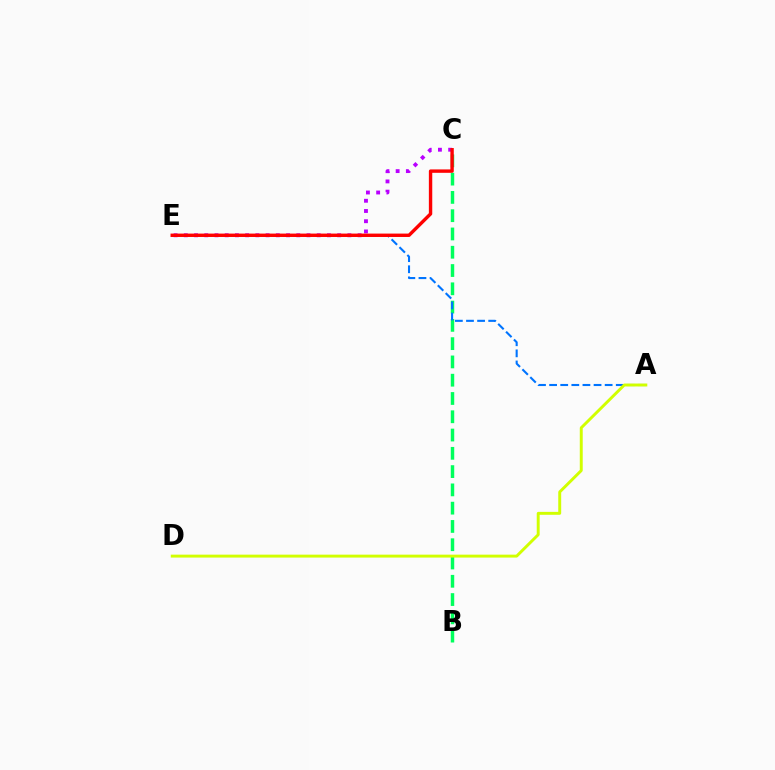{('B', 'C'): [{'color': '#00ff5c', 'line_style': 'dashed', 'thickness': 2.48}], ('C', 'E'): [{'color': '#b900ff', 'line_style': 'dotted', 'thickness': 2.78}, {'color': '#ff0000', 'line_style': 'solid', 'thickness': 2.44}], ('A', 'E'): [{'color': '#0074ff', 'line_style': 'dashed', 'thickness': 1.51}], ('A', 'D'): [{'color': '#d1ff00', 'line_style': 'solid', 'thickness': 2.11}]}